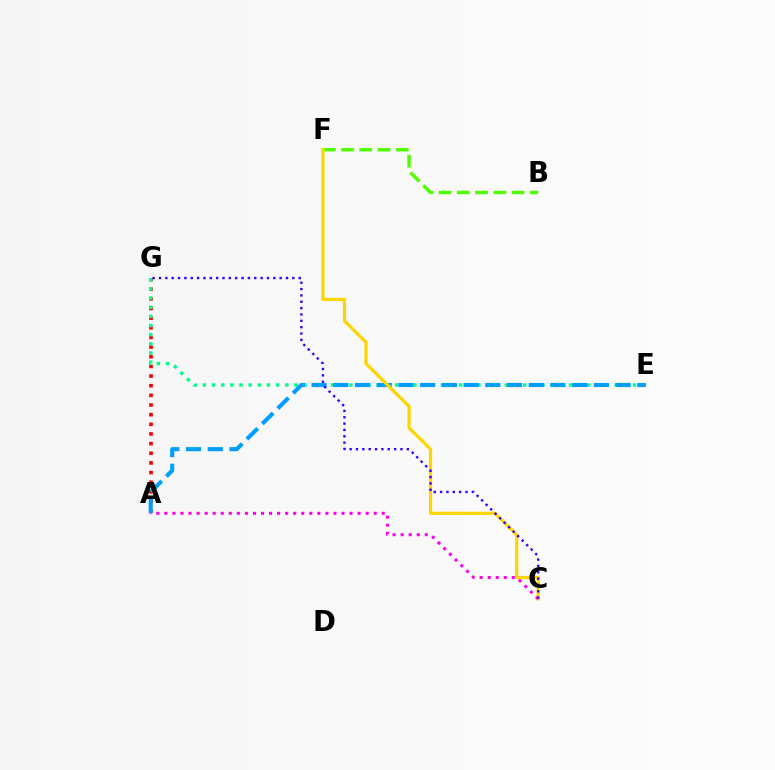{('A', 'G'): [{'color': '#ff0000', 'line_style': 'dotted', 'thickness': 2.62}], ('E', 'G'): [{'color': '#00ff86', 'line_style': 'dotted', 'thickness': 2.49}], ('A', 'E'): [{'color': '#009eff', 'line_style': 'dashed', 'thickness': 2.95}], ('B', 'F'): [{'color': '#4fff00', 'line_style': 'dashed', 'thickness': 2.48}], ('C', 'F'): [{'color': '#ffd500', 'line_style': 'solid', 'thickness': 2.32}], ('A', 'C'): [{'color': '#ff00ed', 'line_style': 'dotted', 'thickness': 2.19}], ('C', 'G'): [{'color': '#3700ff', 'line_style': 'dotted', 'thickness': 1.73}]}